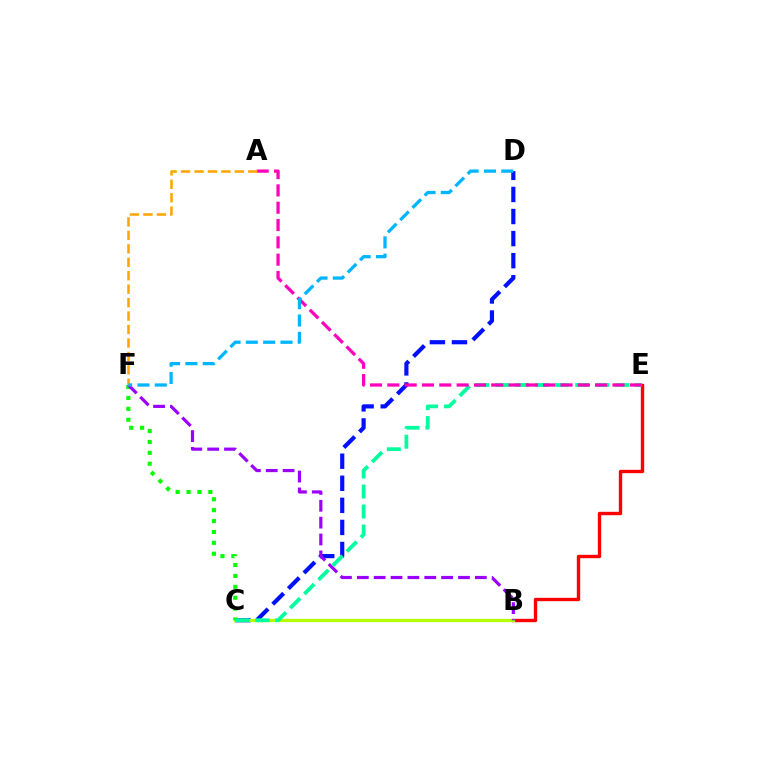{('C', 'D'): [{'color': '#0010ff', 'line_style': 'dashed', 'thickness': 3.0}], ('B', 'E'): [{'color': '#ff0000', 'line_style': 'solid', 'thickness': 2.43}], ('B', 'C'): [{'color': '#b3ff00', 'line_style': 'solid', 'thickness': 2.33}], ('C', 'F'): [{'color': '#08ff00', 'line_style': 'dotted', 'thickness': 2.96}], ('B', 'F'): [{'color': '#9b00ff', 'line_style': 'dashed', 'thickness': 2.29}], ('C', 'E'): [{'color': '#00ff9d', 'line_style': 'dashed', 'thickness': 2.72}], ('A', 'E'): [{'color': '#ff00bd', 'line_style': 'dashed', 'thickness': 2.35}], ('A', 'F'): [{'color': '#ffa500', 'line_style': 'dashed', 'thickness': 1.83}], ('D', 'F'): [{'color': '#00b5ff', 'line_style': 'dashed', 'thickness': 2.35}]}